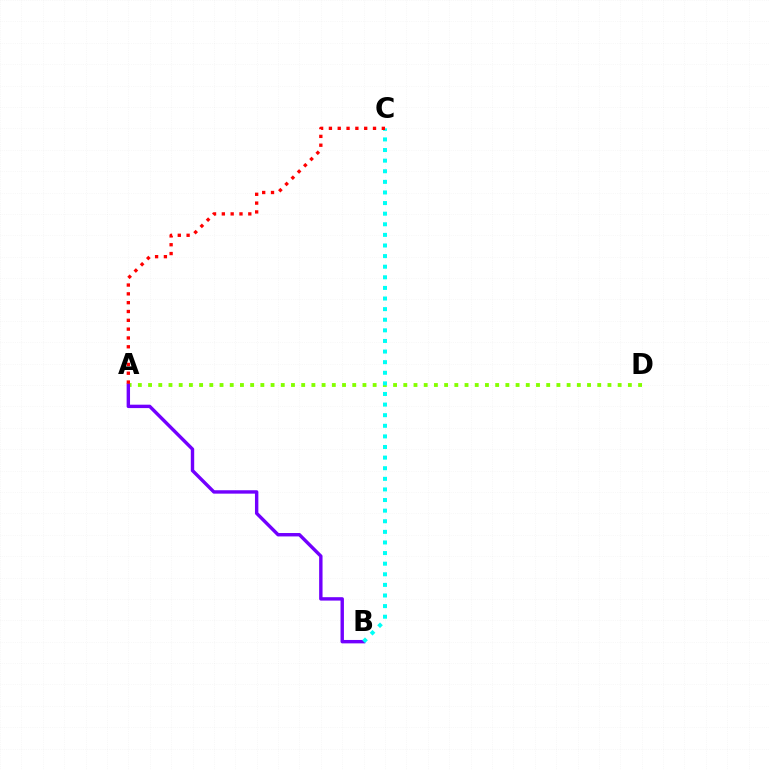{('A', 'D'): [{'color': '#84ff00', 'line_style': 'dotted', 'thickness': 2.77}], ('A', 'B'): [{'color': '#7200ff', 'line_style': 'solid', 'thickness': 2.45}], ('B', 'C'): [{'color': '#00fff6', 'line_style': 'dotted', 'thickness': 2.88}], ('A', 'C'): [{'color': '#ff0000', 'line_style': 'dotted', 'thickness': 2.4}]}